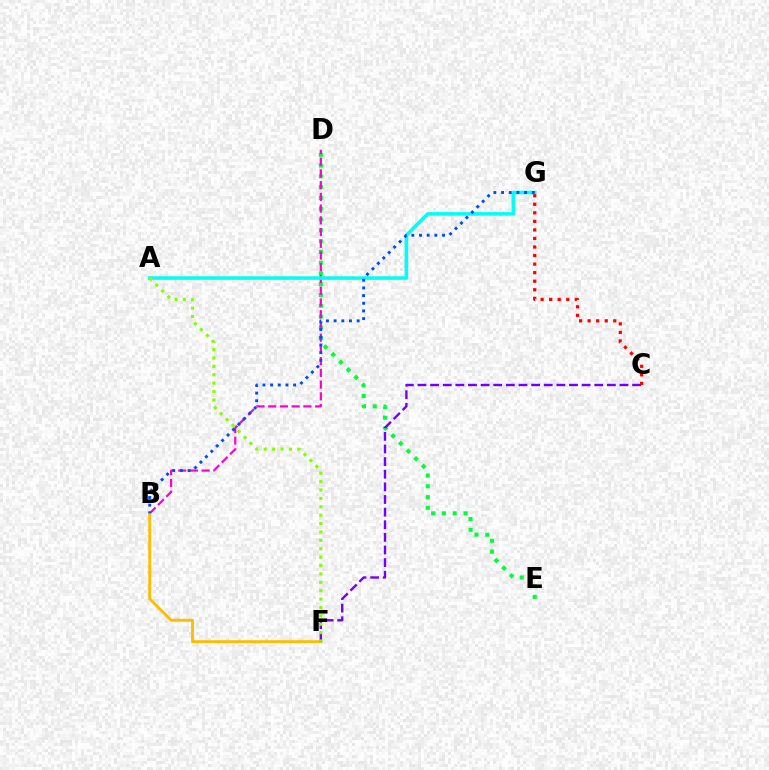{('D', 'E'): [{'color': '#00ff39', 'line_style': 'dotted', 'thickness': 2.93}], ('B', 'D'): [{'color': '#ff00cf', 'line_style': 'dashed', 'thickness': 1.59}], ('A', 'G'): [{'color': '#00fff6', 'line_style': 'solid', 'thickness': 2.57}], ('B', 'F'): [{'color': '#ffbd00', 'line_style': 'solid', 'thickness': 2.08}], ('C', 'F'): [{'color': '#7200ff', 'line_style': 'dashed', 'thickness': 1.72}], ('B', 'G'): [{'color': '#004bff', 'line_style': 'dotted', 'thickness': 2.09}], ('A', 'F'): [{'color': '#84ff00', 'line_style': 'dotted', 'thickness': 2.28}], ('C', 'G'): [{'color': '#ff0000', 'line_style': 'dotted', 'thickness': 2.32}]}